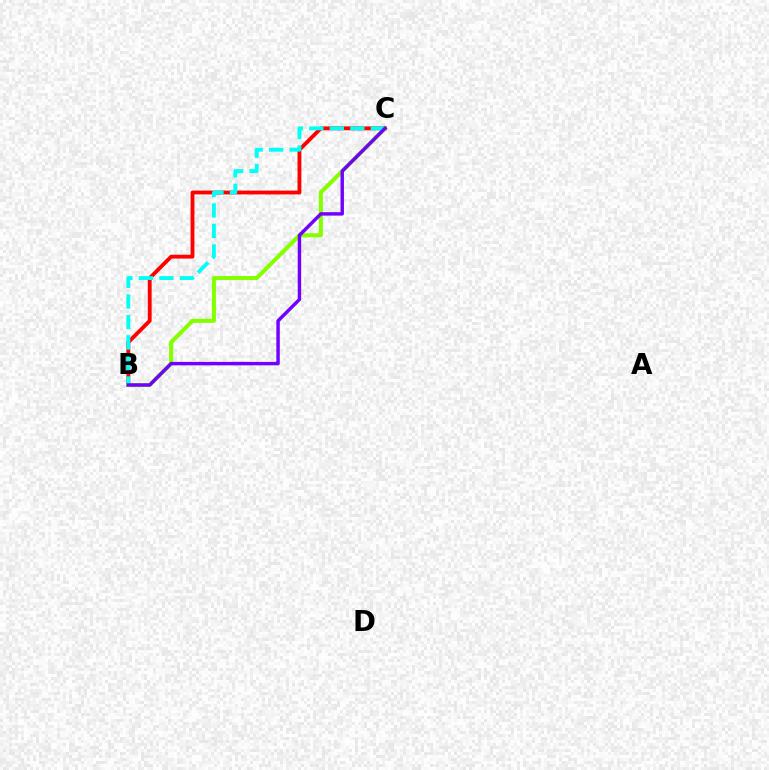{('B', 'C'): [{'color': '#ff0000', 'line_style': 'solid', 'thickness': 2.76}, {'color': '#84ff00', 'line_style': 'solid', 'thickness': 2.91}, {'color': '#00fff6', 'line_style': 'dashed', 'thickness': 2.79}, {'color': '#7200ff', 'line_style': 'solid', 'thickness': 2.48}]}